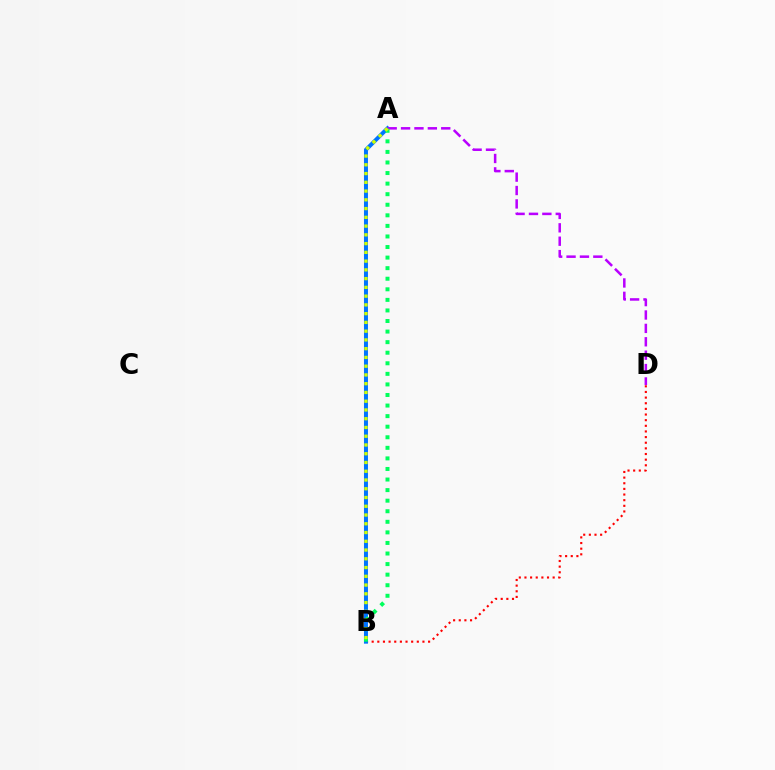{('B', 'D'): [{'color': '#ff0000', 'line_style': 'dotted', 'thickness': 1.53}], ('A', 'B'): [{'color': '#0074ff', 'line_style': 'solid', 'thickness': 2.87}, {'color': '#00ff5c', 'line_style': 'dotted', 'thickness': 2.87}, {'color': '#d1ff00', 'line_style': 'dotted', 'thickness': 2.38}], ('A', 'D'): [{'color': '#b900ff', 'line_style': 'dashed', 'thickness': 1.82}]}